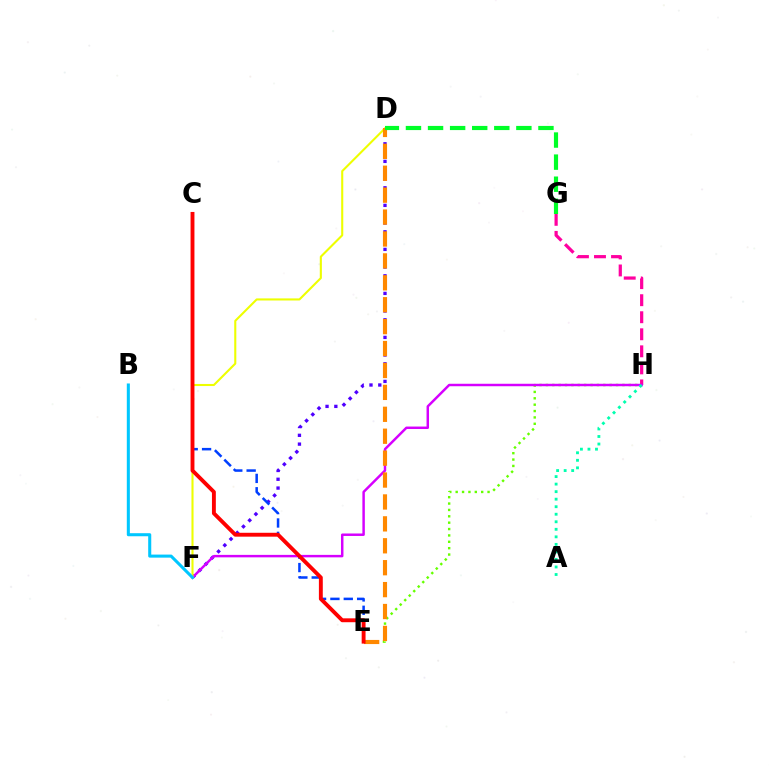{('G', 'H'): [{'color': '#ff00a0', 'line_style': 'dashed', 'thickness': 2.32}], ('E', 'H'): [{'color': '#66ff00', 'line_style': 'dotted', 'thickness': 1.73}], ('D', 'F'): [{'color': '#4f00ff', 'line_style': 'dotted', 'thickness': 2.39}, {'color': '#eeff00', 'line_style': 'solid', 'thickness': 1.51}], ('F', 'H'): [{'color': '#d600ff', 'line_style': 'solid', 'thickness': 1.78}], ('A', 'H'): [{'color': '#00ffaf', 'line_style': 'dotted', 'thickness': 2.05}], ('D', 'E'): [{'color': '#ff8800', 'line_style': 'dashed', 'thickness': 2.98}], ('C', 'E'): [{'color': '#003fff', 'line_style': 'dashed', 'thickness': 1.82}, {'color': '#ff0000', 'line_style': 'solid', 'thickness': 2.8}], ('D', 'G'): [{'color': '#00ff27', 'line_style': 'dashed', 'thickness': 3.0}], ('B', 'F'): [{'color': '#00c7ff', 'line_style': 'solid', 'thickness': 2.2}]}